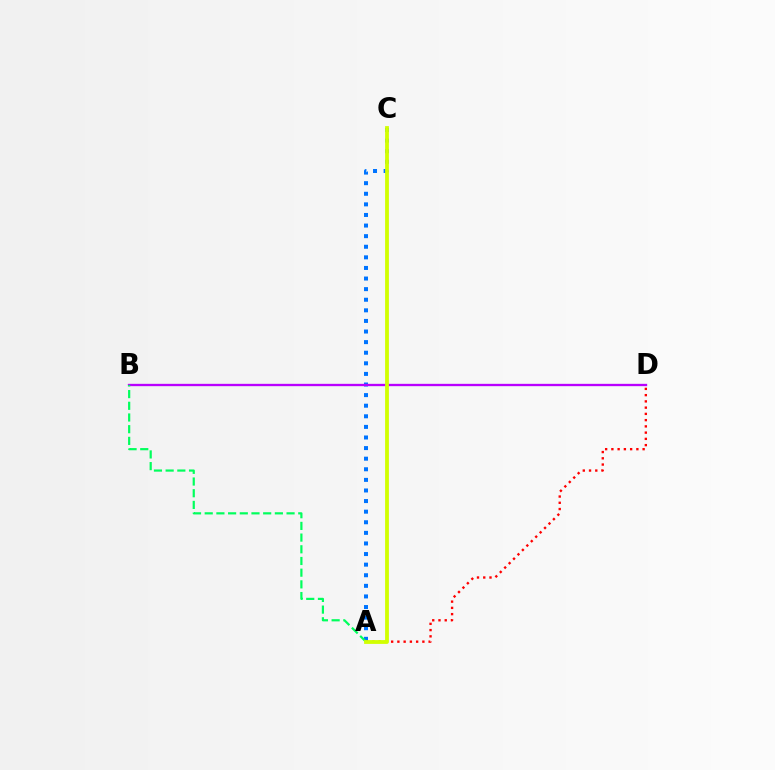{('A', 'C'): [{'color': '#0074ff', 'line_style': 'dotted', 'thickness': 2.88}, {'color': '#d1ff00', 'line_style': 'solid', 'thickness': 2.74}], ('B', 'D'): [{'color': '#b900ff', 'line_style': 'solid', 'thickness': 1.67}], ('A', 'D'): [{'color': '#ff0000', 'line_style': 'dotted', 'thickness': 1.7}], ('A', 'B'): [{'color': '#00ff5c', 'line_style': 'dashed', 'thickness': 1.59}]}